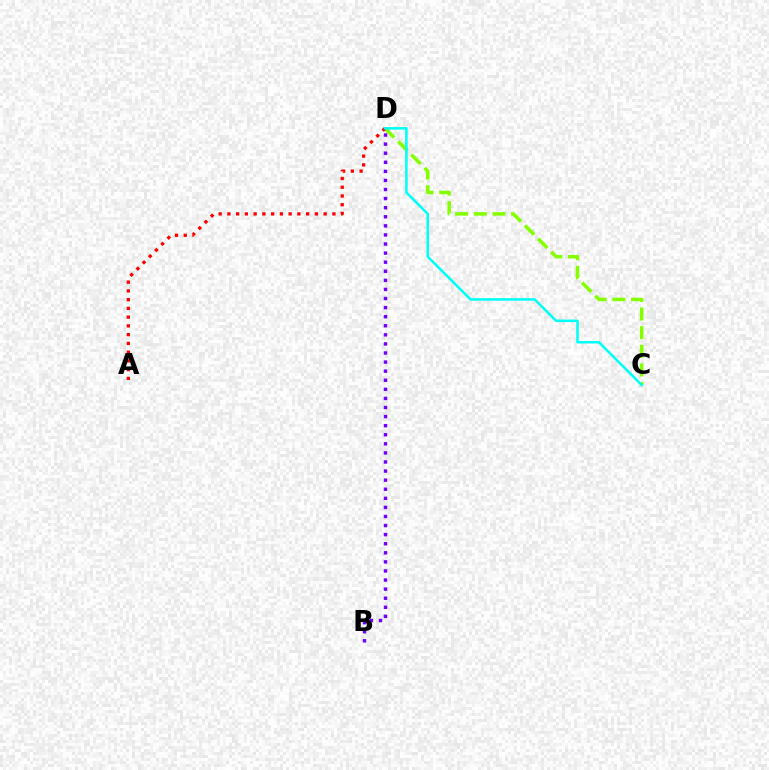{('C', 'D'): [{'color': '#84ff00', 'line_style': 'dashed', 'thickness': 2.53}, {'color': '#00fff6', 'line_style': 'solid', 'thickness': 1.84}], ('A', 'D'): [{'color': '#ff0000', 'line_style': 'dotted', 'thickness': 2.38}], ('B', 'D'): [{'color': '#7200ff', 'line_style': 'dotted', 'thickness': 2.47}]}